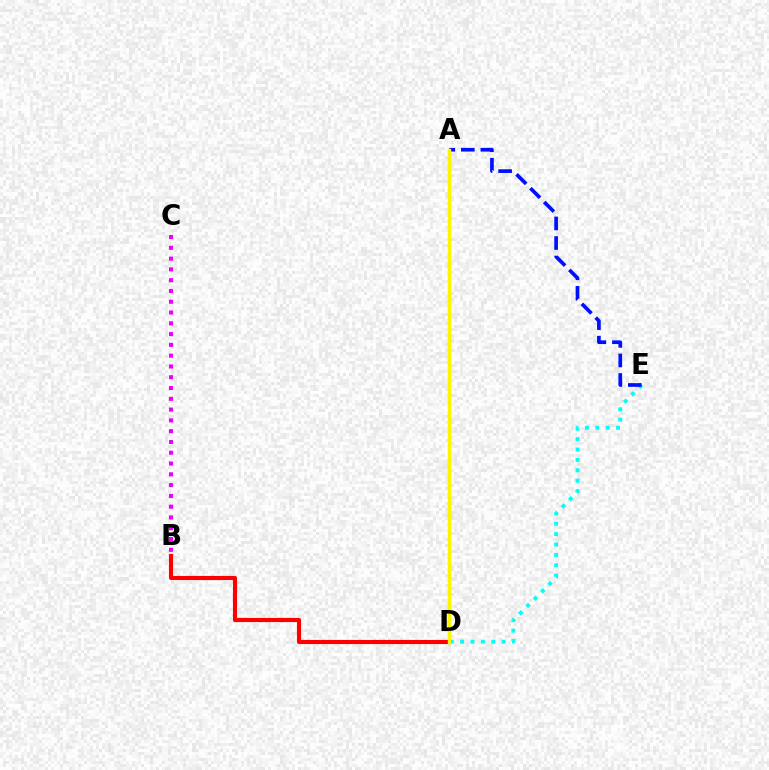{('B', 'C'): [{'color': '#ee00ff', 'line_style': 'dotted', 'thickness': 2.93}], ('D', 'E'): [{'color': '#00fff6', 'line_style': 'dotted', 'thickness': 2.82}], ('A', 'E'): [{'color': '#0010ff', 'line_style': 'dashed', 'thickness': 2.66}], ('A', 'D'): [{'color': '#08ff00', 'line_style': 'solid', 'thickness': 2.23}, {'color': '#fcf500', 'line_style': 'solid', 'thickness': 2.42}], ('B', 'D'): [{'color': '#ff0000', 'line_style': 'solid', 'thickness': 2.97}]}